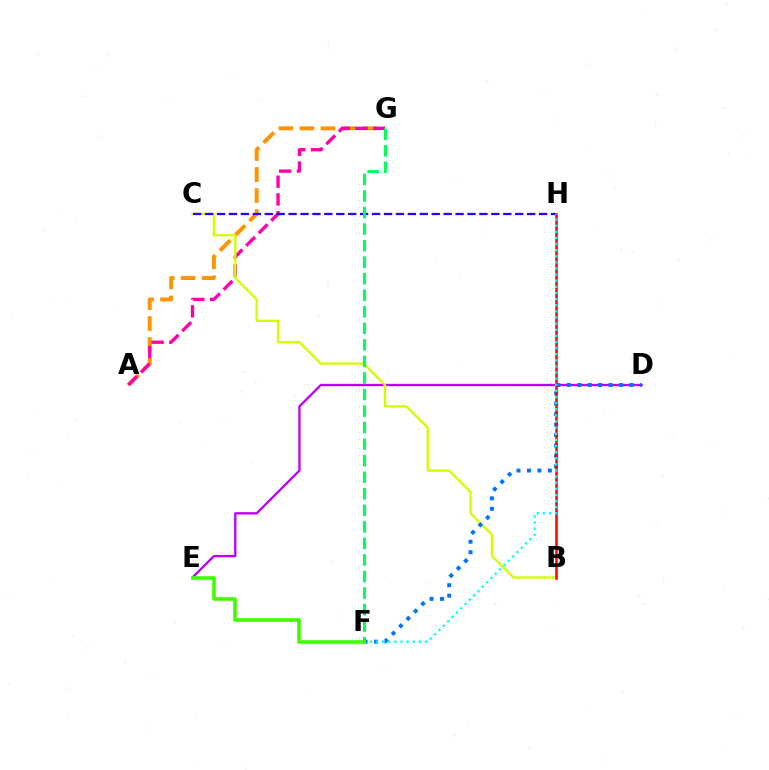{('A', 'G'): [{'color': '#ff9400', 'line_style': 'dashed', 'thickness': 2.85}, {'color': '#ff00ac', 'line_style': 'dashed', 'thickness': 2.41}], ('D', 'E'): [{'color': '#b900ff', 'line_style': 'solid', 'thickness': 1.67}], ('B', 'C'): [{'color': '#d1ff00', 'line_style': 'solid', 'thickness': 1.68}], ('C', 'H'): [{'color': '#2500ff', 'line_style': 'dashed', 'thickness': 1.62}], ('F', 'G'): [{'color': '#00ff5c', 'line_style': 'dashed', 'thickness': 2.25}], ('D', 'F'): [{'color': '#0074ff', 'line_style': 'dotted', 'thickness': 2.84}], ('B', 'H'): [{'color': '#ff0000', 'line_style': 'solid', 'thickness': 1.81}], ('F', 'H'): [{'color': '#00fff6', 'line_style': 'dotted', 'thickness': 1.66}], ('E', 'F'): [{'color': '#3dff00', 'line_style': 'solid', 'thickness': 2.58}]}